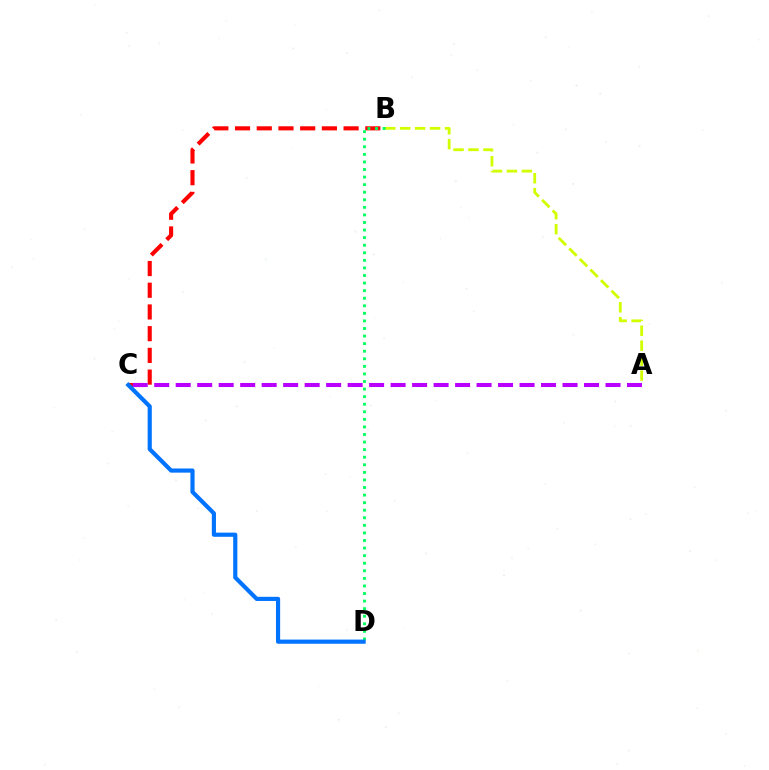{('A', 'B'): [{'color': '#d1ff00', 'line_style': 'dashed', 'thickness': 2.03}], ('B', 'C'): [{'color': '#ff0000', 'line_style': 'dashed', 'thickness': 2.95}], ('A', 'C'): [{'color': '#b900ff', 'line_style': 'dashed', 'thickness': 2.92}], ('B', 'D'): [{'color': '#00ff5c', 'line_style': 'dotted', 'thickness': 2.06}], ('C', 'D'): [{'color': '#0074ff', 'line_style': 'solid', 'thickness': 3.0}]}